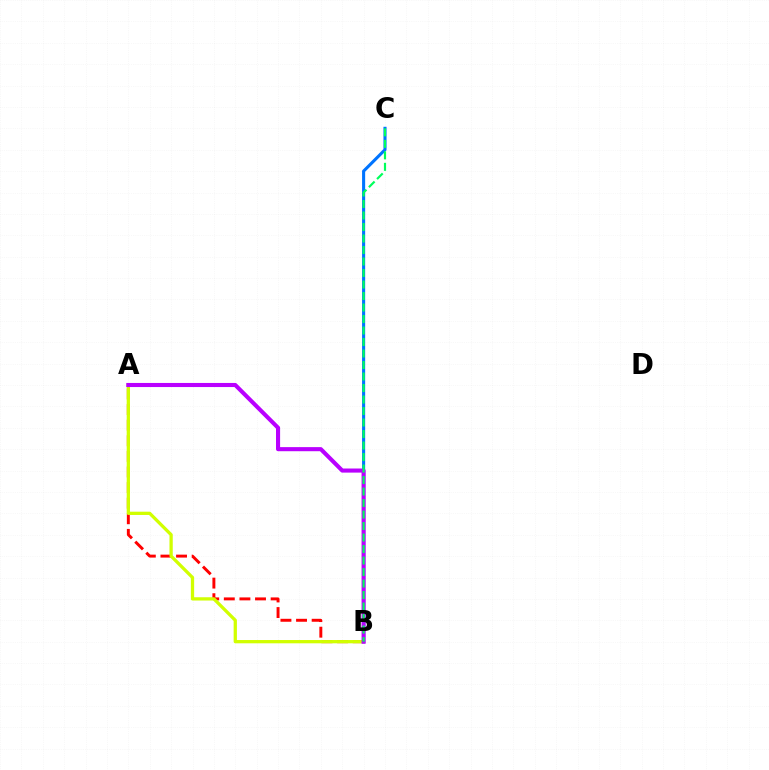{('A', 'B'): [{'color': '#ff0000', 'line_style': 'dashed', 'thickness': 2.12}, {'color': '#d1ff00', 'line_style': 'solid', 'thickness': 2.36}, {'color': '#b900ff', 'line_style': 'solid', 'thickness': 2.95}], ('B', 'C'): [{'color': '#0074ff', 'line_style': 'solid', 'thickness': 2.22}, {'color': '#00ff5c', 'line_style': 'dashed', 'thickness': 1.56}]}